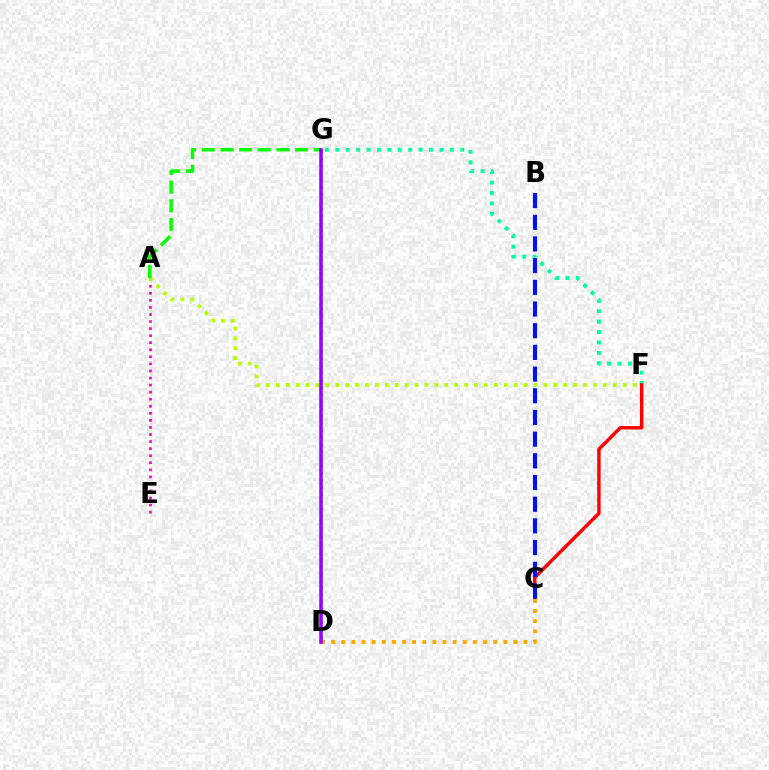{('A', 'E'): [{'color': '#ff00bd', 'line_style': 'dotted', 'thickness': 1.92}], ('F', 'G'): [{'color': '#00ff9d', 'line_style': 'dotted', 'thickness': 2.83}], ('C', 'F'): [{'color': '#ff0000', 'line_style': 'solid', 'thickness': 2.46}], ('A', 'F'): [{'color': '#b3ff00', 'line_style': 'dotted', 'thickness': 2.69}], ('C', 'D'): [{'color': '#ffa500', 'line_style': 'dotted', 'thickness': 2.75}], ('B', 'C'): [{'color': '#0010ff', 'line_style': 'dashed', 'thickness': 2.95}], ('A', 'G'): [{'color': '#08ff00', 'line_style': 'dashed', 'thickness': 2.53}], ('D', 'G'): [{'color': '#00b5ff', 'line_style': 'dotted', 'thickness': 1.94}, {'color': '#9b00ff', 'line_style': 'solid', 'thickness': 2.54}]}